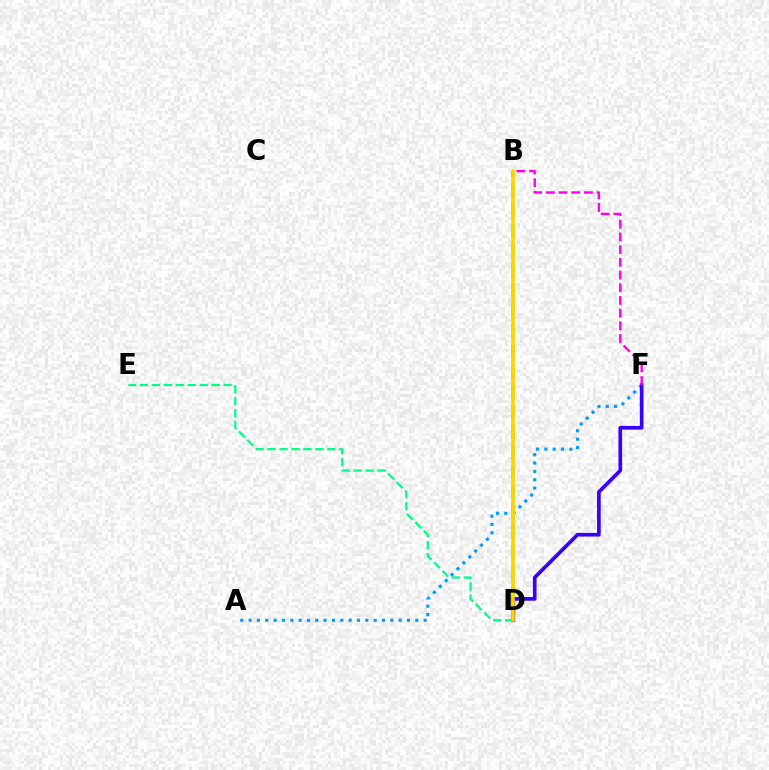{('B', 'D'): [{'color': '#ff0000', 'line_style': 'solid', 'thickness': 1.54}, {'color': '#4fff00', 'line_style': 'dashed', 'thickness': 2.74}, {'color': '#ffd500', 'line_style': 'solid', 'thickness': 2.56}], ('D', 'E'): [{'color': '#00ff86', 'line_style': 'dashed', 'thickness': 1.62}], ('A', 'F'): [{'color': '#009eff', 'line_style': 'dotted', 'thickness': 2.26}], ('D', 'F'): [{'color': '#3700ff', 'line_style': 'solid', 'thickness': 2.65}], ('B', 'F'): [{'color': '#ff00ed', 'line_style': 'dashed', 'thickness': 1.73}]}